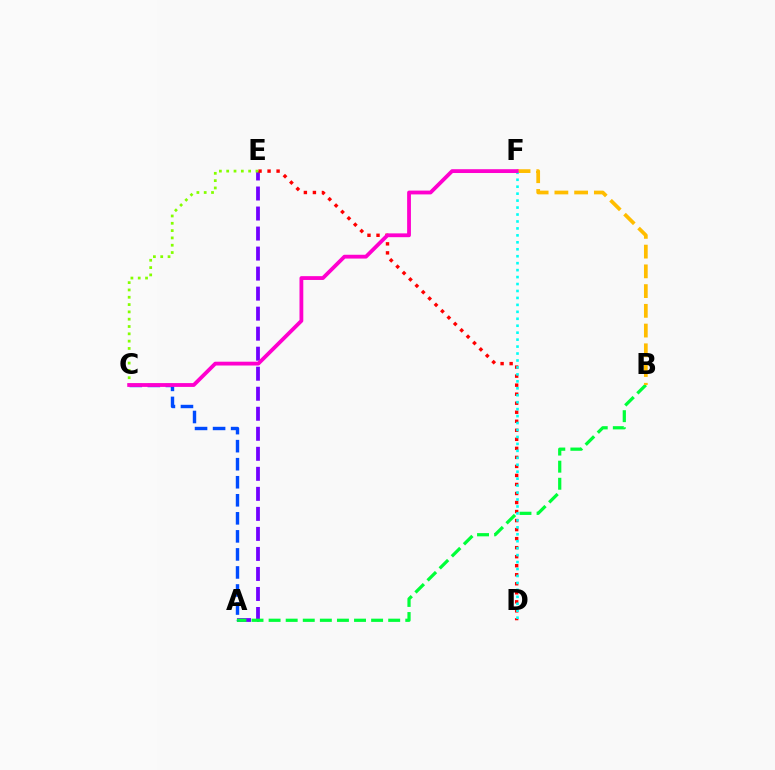{('A', 'E'): [{'color': '#7200ff', 'line_style': 'dashed', 'thickness': 2.72}], ('A', 'B'): [{'color': '#00ff39', 'line_style': 'dashed', 'thickness': 2.32}], ('D', 'E'): [{'color': '#ff0000', 'line_style': 'dotted', 'thickness': 2.45}], ('A', 'C'): [{'color': '#004bff', 'line_style': 'dashed', 'thickness': 2.45}], ('B', 'F'): [{'color': '#ffbd00', 'line_style': 'dashed', 'thickness': 2.68}], ('D', 'F'): [{'color': '#00fff6', 'line_style': 'dotted', 'thickness': 1.89}], ('C', 'E'): [{'color': '#84ff00', 'line_style': 'dotted', 'thickness': 1.99}], ('C', 'F'): [{'color': '#ff00cf', 'line_style': 'solid', 'thickness': 2.74}]}